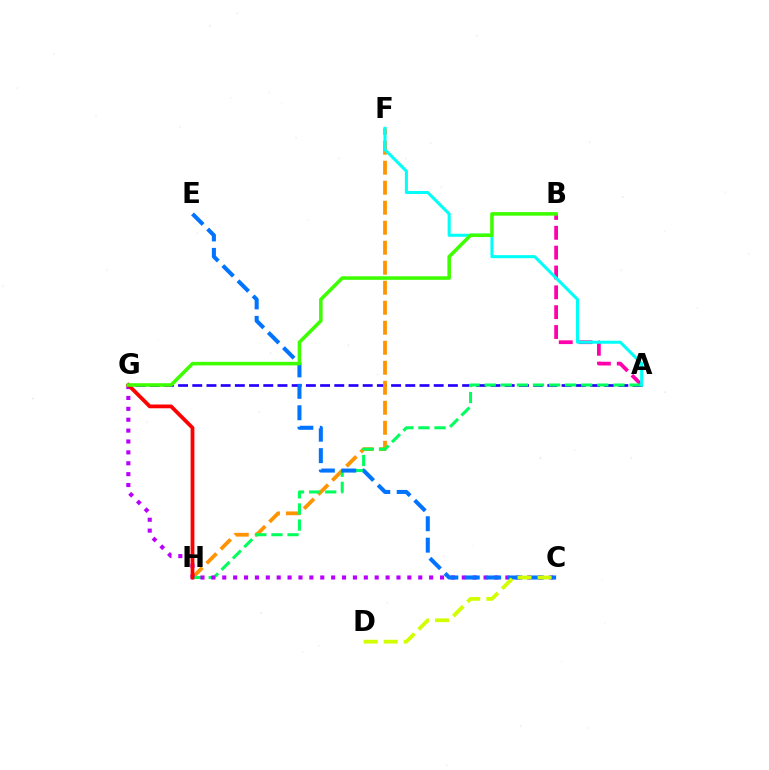{('A', 'G'): [{'color': '#2500ff', 'line_style': 'dashed', 'thickness': 1.93}], ('F', 'H'): [{'color': '#ff9400', 'line_style': 'dashed', 'thickness': 2.72}], ('A', 'B'): [{'color': '#ff00ac', 'line_style': 'dashed', 'thickness': 2.7}], ('A', 'H'): [{'color': '#00ff5c', 'line_style': 'dashed', 'thickness': 2.19}], ('C', 'G'): [{'color': '#b900ff', 'line_style': 'dotted', 'thickness': 2.96}], ('C', 'E'): [{'color': '#0074ff', 'line_style': 'dashed', 'thickness': 2.91}], ('G', 'H'): [{'color': '#ff0000', 'line_style': 'solid', 'thickness': 2.71}], ('C', 'D'): [{'color': '#d1ff00', 'line_style': 'dashed', 'thickness': 2.72}], ('A', 'F'): [{'color': '#00fff6', 'line_style': 'solid', 'thickness': 2.19}], ('B', 'G'): [{'color': '#3dff00', 'line_style': 'solid', 'thickness': 2.55}]}